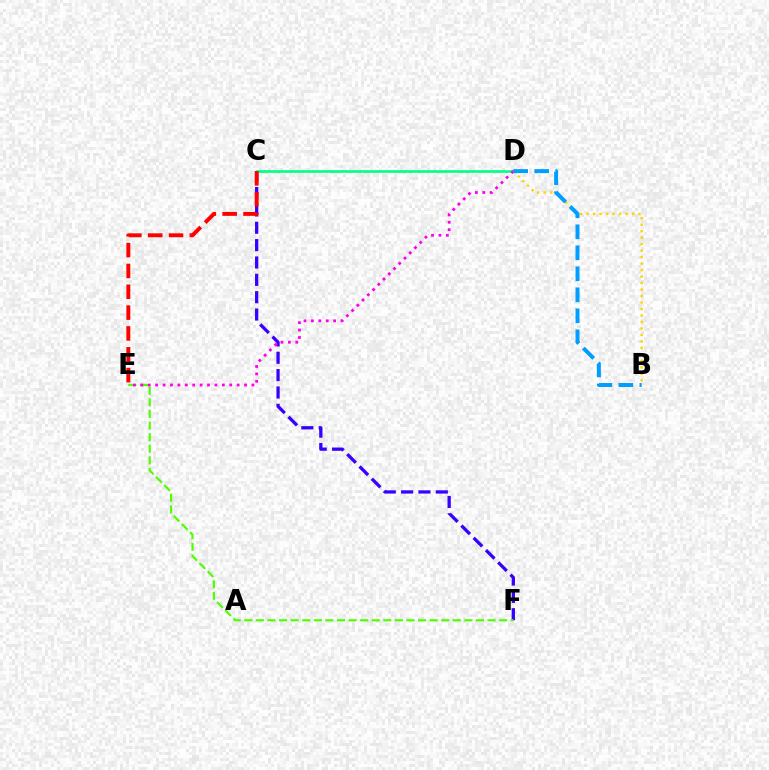{('C', 'F'): [{'color': '#3700ff', 'line_style': 'dashed', 'thickness': 2.36}], ('B', 'D'): [{'color': '#ffd500', 'line_style': 'dotted', 'thickness': 1.76}, {'color': '#009eff', 'line_style': 'dashed', 'thickness': 2.85}], ('C', 'D'): [{'color': '#00ff86', 'line_style': 'solid', 'thickness': 1.91}], ('C', 'E'): [{'color': '#ff0000', 'line_style': 'dashed', 'thickness': 2.83}], ('E', 'F'): [{'color': '#4fff00', 'line_style': 'dashed', 'thickness': 1.57}], ('D', 'E'): [{'color': '#ff00ed', 'line_style': 'dotted', 'thickness': 2.01}]}